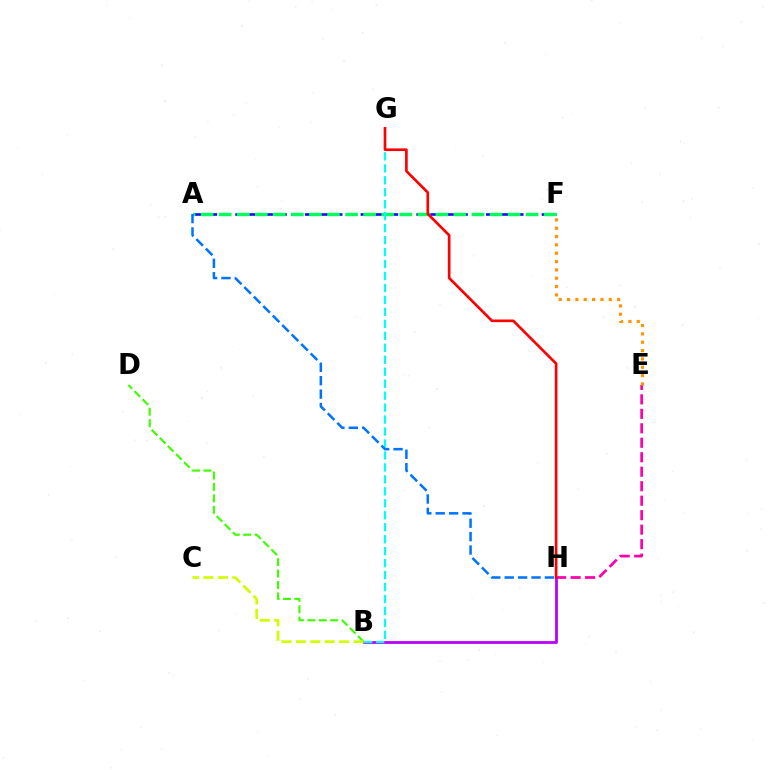{('E', 'H'): [{'color': '#ff00ac', 'line_style': 'dashed', 'thickness': 1.97}], ('B', 'D'): [{'color': '#3dff00', 'line_style': 'dashed', 'thickness': 1.55}], ('E', 'F'): [{'color': '#ff9400', 'line_style': 'dotted', 'thickness': 2.26}], ('B', 'H'): [{'color': '#b900ff', 'line_style': 'solid', 'thickness': 1.99}], ('A', 'F'): [{'color': '#2500ff', 'line_style': 'dashed', 'thickness': 1.89}, {'color': '#00ff5c', 'line_style': 'dashed', 'thickness': 2.45}], ('B', 'C'): [{'color': '#d1ff00', 'line_style': 'dashed', 'thickness': 1.96}], ('B', 'G'): [{'color': '#00fff6', 'line_style': 'dashed', 'thickness': 1.63}], ('A', 'H'): [{'color': '#0074ff', 'line_style': 'dashed', 'thickness': 1.82}], ('G', 'H'): [{'color': '#ff0000', 'line_style': 'solid', 'thickness': 1.91}]}